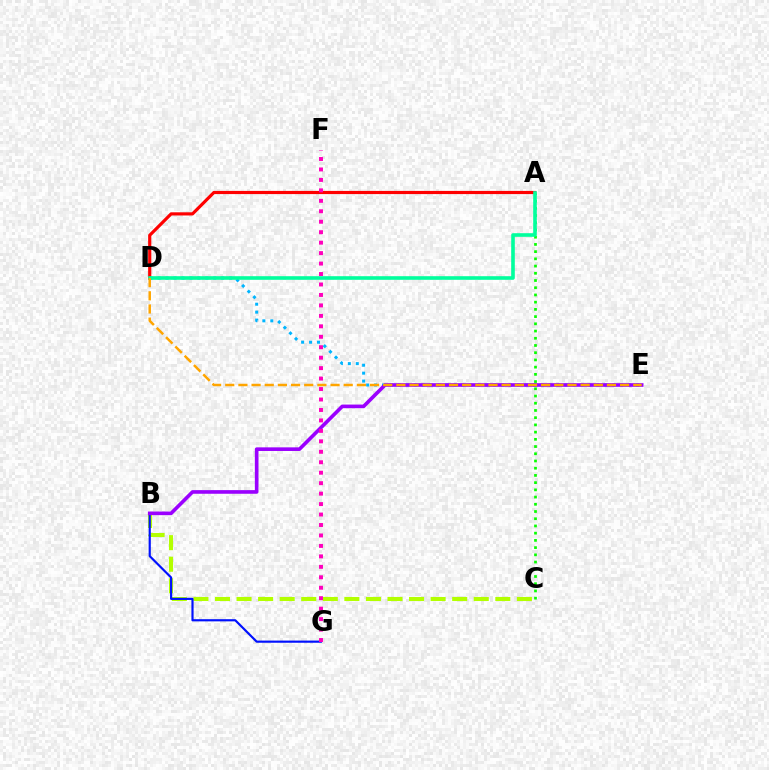{('D', 'E'): [{'color': '#00b5ff', 'line_style': 'dotted', 'thickness': 2.16}, {'color': '#ffa500', 'line_style': 'dashed', 'thickness': 1.79}], ('A', 'D'): [{'color': '#ff0000', 'line_style': 'solid', 'thickness': 2.29}, {'color': '#00ff9d', 'line_style': 'solid', 'thickness': 2.6}], ('B', 'C'): [{'color': '#b3ff00', 'line_style': 'dashed', 'thickness': 2.93}], ('B', 'G'): [{'color': '#0010ff', 'line_style': 'solid', 'thickness': 1.56}], ('A', 'C'): [{'color': '#08ff00', 'line_style': 'dotted', 'thickness': 1.96}], ('B', 'E'): [{'color': '#9b00ff', 'line_style': 'solid', 'thickness': 2.62}], ('F', 'G'): [{'color': '#ff00bd', 'line_style': 'dotted', 'thickness': 2.84}]}